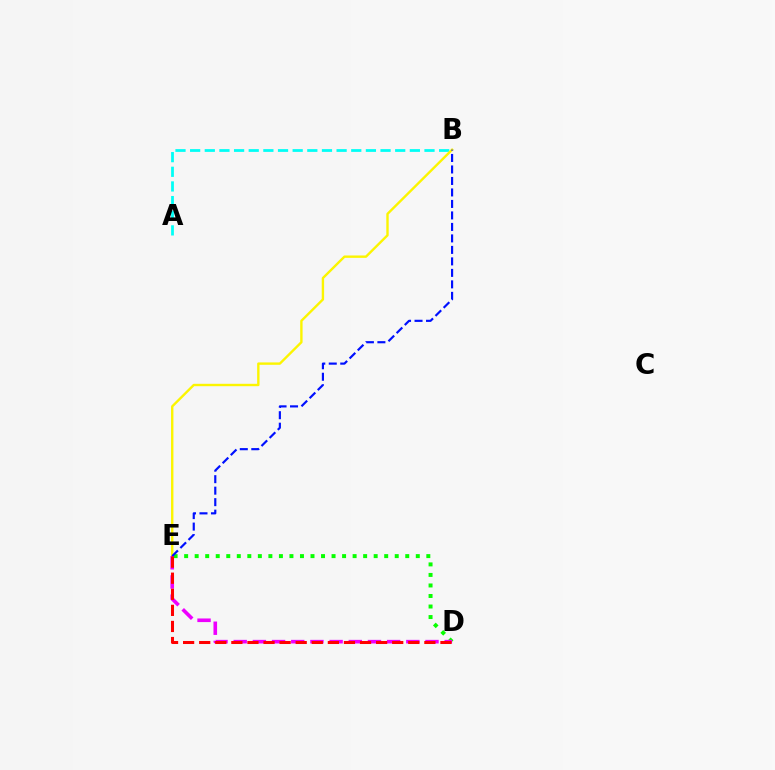{('A', 'B'): [{'color': '#00fff6', 'line_style': 'dashed', 'thickness': 1.99}], ('B', 'E'): [{'color': '#fcf500', 'line_style': 'solid', 'thickness': 1.72}, {'color': '#0010ff', 'line_style': 'dashed', 'thickness': 1.56}], ('D', 'E'): [{'color': '#08ff00', 'line_style': 'dotted', 'thickness': 2.86}, {'color': '#ee00ff', 'line_style': 'dashed', 'thickness': 2.61}, {'color': '#ff0000', 'line_style': 'dashed', 'thickness': 2.19}]}